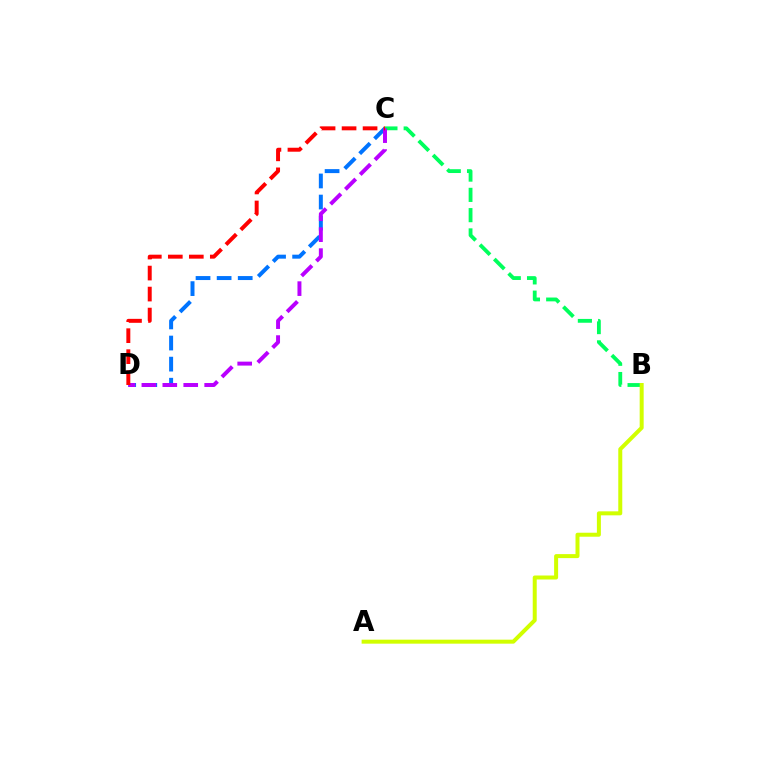{('C', 'D'): [{'color': '#0074ff', 'line_style': 'dashed', 'thickness': 2.87}, {'color': '#b900ff', 'line_style': 'dashed', 'thickness': 2.84}, {'color': '#ff0000', 'line_style': 'dashed', 'thickness': 2.85}], ('B', 'C'): [{'color': '#00ff5c', 'line_style': 'dashed', 'thickness': 2.75}], ('A', 'B'): [{'color': '#d1ff00', 'line_style': 'solid', 'thickness': 2.87}]}